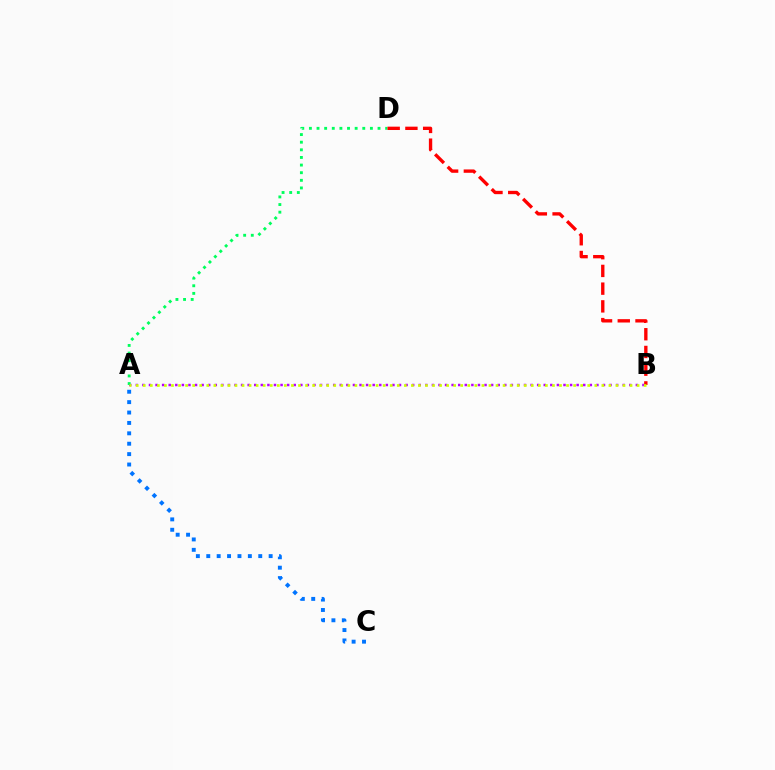{('A', 'B'): [{'color': '#b900ff', 'line_style': 'dotted', 'thickness': 1.79}, {'color': '#d1ff00', 'line_style': 'dotted', 'thickness': 1.92}], ('A', 'C'): [{'color': '#0074ff', 'line_style': 'dotted', 'thickness': 2.82}], ('A', 'D'): [{'color': '#00ff5c', 'line_style': 'dotted', 'thickness': 2.07}], ('B', 'D'): [{'color': '#ff0000', 'line_style': 'dashed', 'thickness': 2.41}]}